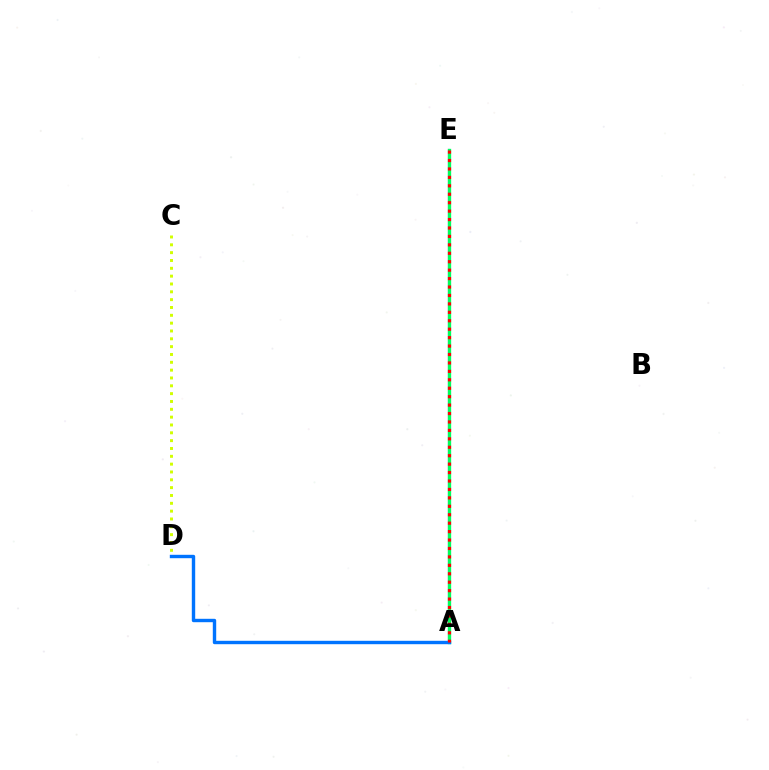{('A', 'E'): [{'color': '#b900ff', 'line_style': 'solid', 'thickness': 1.53}, {'color': '#00ff5c', 'line_style': 'solid', 'thickness': 2.4}, {'color': '#ff0000', 'line_style': 'dotted', 'thickness': 2.29}], ('A', 'D'): [{'color': '#0074ff', 'line_style': 'solid', 'thickness': 2.45}], ('C', 'D'): [{'color': '#d1ff00', 'line_style': 'dotted', 'thickness': 2.13}]}